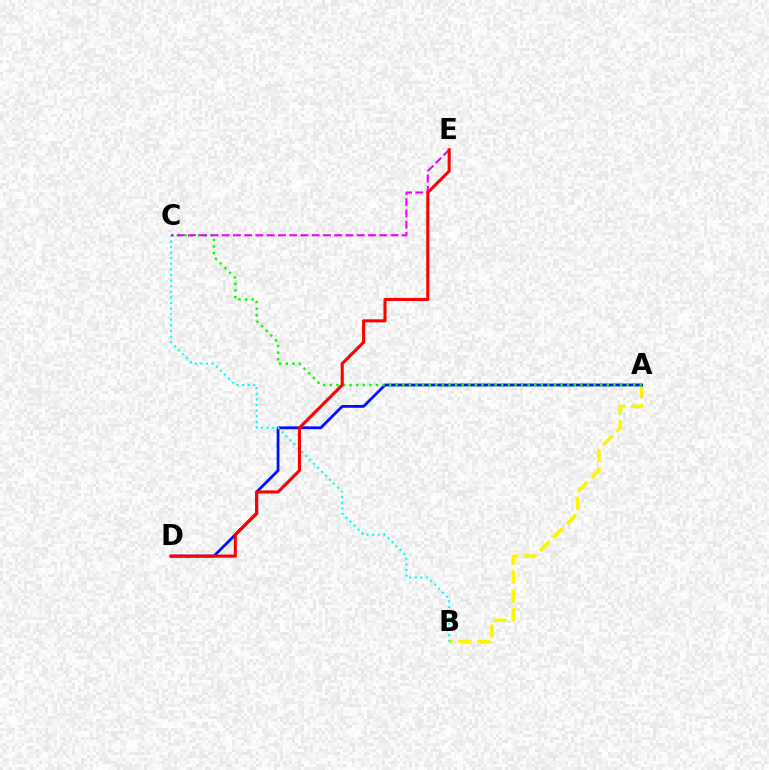{('A', 'B'): [{'color': '#fcf500', 'line_style': 'dashed', 'thickness': 2.56}], ('A', 'D'): [{'color': '#0010ff', 'line_style': 'solid', 'thickness': 2.02}], ('B', 'C'): [{'color': '#00fff6', 'line_style': 'dotted', 'thickness': 1.52}], ('A', 'C'): [{'color': '#08ff00', 'line_style': 'dotted', 'thickness': 1.79}], ('C', 'E'): [{'color': '#ee00ff', 'line_style': 'dashed', 'thickness': 1.53}], ('D', 'E'): [{'color': '#ff0000', 'line_style': 'solid', 'thickness': 2.21}]}